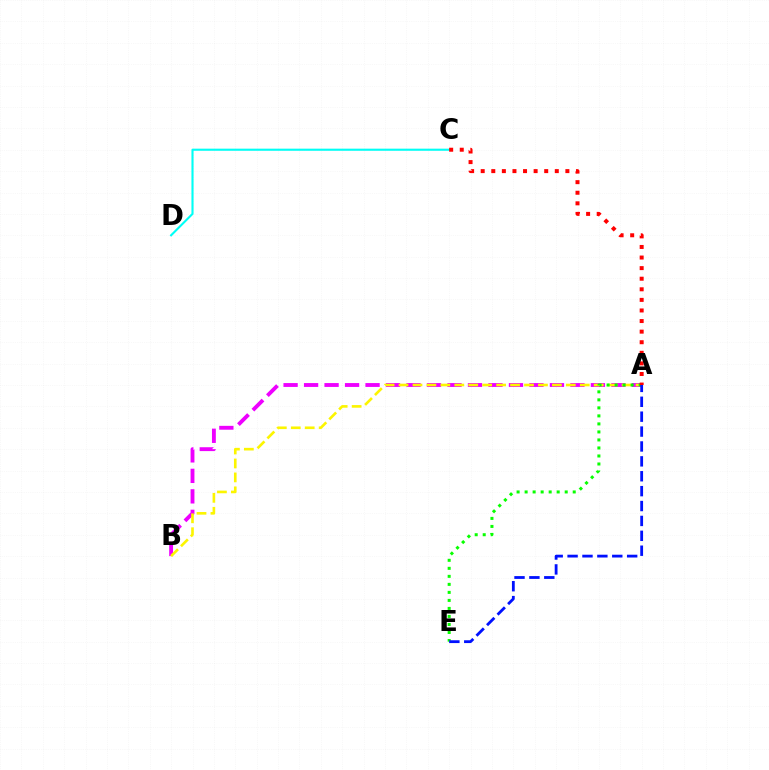{('A', 'B'): [{'color': '#ee00ff', 'line_style': 'dashed', 'thickness': 2.78}, {'color': '#fcf500', 'line_style': 'dashed', 'thickness': 1.89}], ('C', 'D'): [{'color': '#00fff6', 'line_style': 'solid', 'thickness': 1.52}], ('A', 'E'): [{'color': '#08ff00', 'line_style': 'dotted', 'thickness': 2.18}, {'color': '#0010ff', 'line_style': 'dashed', 'thickness': 2.02}], ('A', 'C'): [{'color': '#ff0000', 'line_style': 'dotted', 'thickness': 2.88}]}